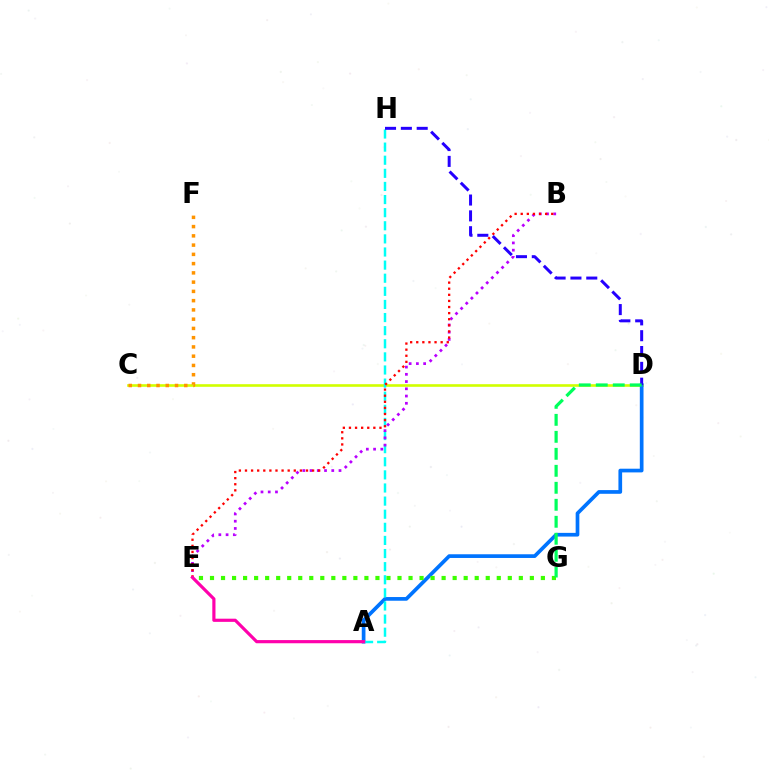{('C', 'D'): [{'color': '#d1ff00', 'line_style': 'solid', 'thickness': 1.89}], ('A', 'D'): [{'color': '#0074ff', 'line_style': 'solid', 'thickness': 2.66}], ('A', 'H'): [{'color': '#00fff6', 'line_style': 'dashed', 'thickness': 1.78}], ('C', 'F'): [{'color': '#ff9400', 'line_style': 'dotted', 'thickness': 2.51}], ('E', 'G'): [{'color': '#3dff00', 'line_style': 'dotted', 'thickness': 3.0}], ('B', 'E'): [{'color': '#b900ff', 'line_style': 'dotted', 'thickness': 1.97}, {'color': '#ff0000', 'line_style': 'dotted', 'thickness': 1.66}], ('D', 'H'): [{'color': '#2500ff', 'line_style': 'dashed', 'thickness': 2.15}], ('A', 'E'): [{'color': '#ff00ac', 'line_style': 'solid', 'thickness': 2.28}], ('D', 'G'): [{'color': '#00ff5c', 'line_style': 'dashed', 'thickness': 2.31}]}